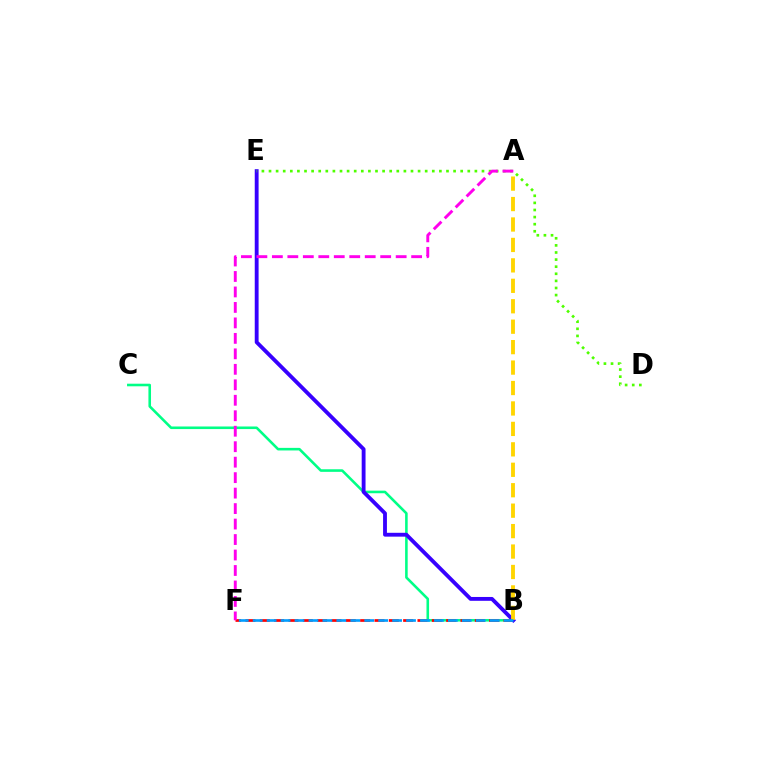{('B', 'C'): [{'color': '#00ff86', 'line_style': 'solid', 'thickness': 1.86}], ('B', 'F'): [{'color': '#ff0000', 'line_style': 'dashed', 'thickness': 1.95}, {'color': '#009eff', 'line_style': 'dashed', 'thickness': 1.89}], ('B', 'E'): [{'color': '#3700ff', 'line_style': 'solid', 'thickness': 2.77}], ('D', 'E'): [{'color': '#4fff00', 'line_style': 'dotted', 'thickness': 1.93}], ('A', 'F'): [{'color': '#ff00ed', 'line_style': 'dashed', 'thickness': 2.1}], ('A', 'B'): [{'color': '#ffd500', 'line_style': 'dashed', 'thickness': 2.78}]}